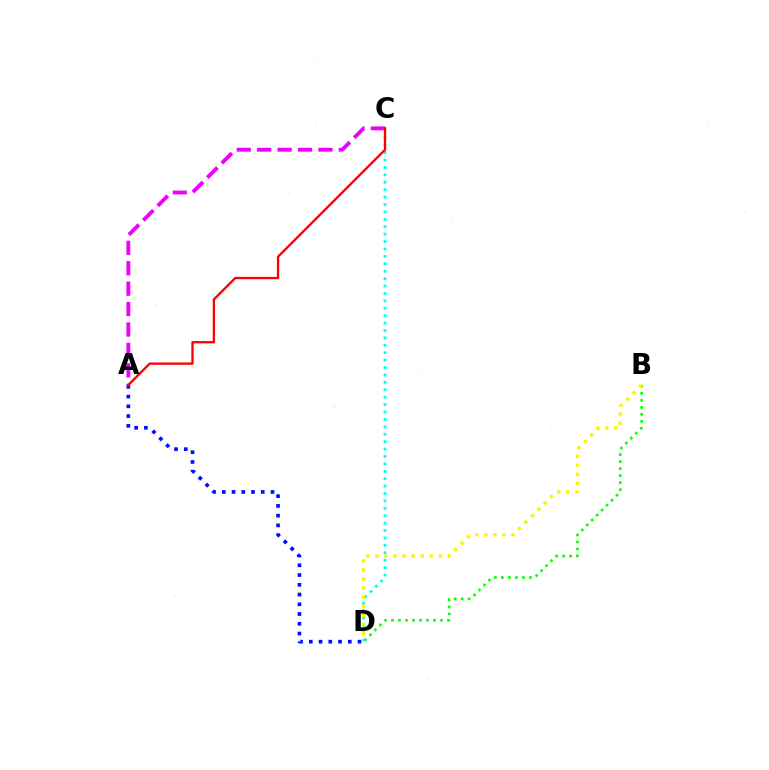{('B', 'D'): [{'color': '#08ff00', 'line_style': 'dotted', 'thickness': 1.9}, {'color': '#fcf500', 'line_style': 'dotted', 'thickness': 2.46}], ('A', 'C'): [{'color': '#ee00ff', 'line_style': 'dashed', 'thickness': 2.77}, {'color': '#ff0000', 'line_style': 'solid', 'thickness': 1.67}], ('A', 'D'): [{'color': '#0010ff', 'line_style': 'dotted', 'thickness': 2.65}], ('C', 'D'): [{'color': '#00fff6', 'line_style': 'dotted', 'thickness': 2.01}]}